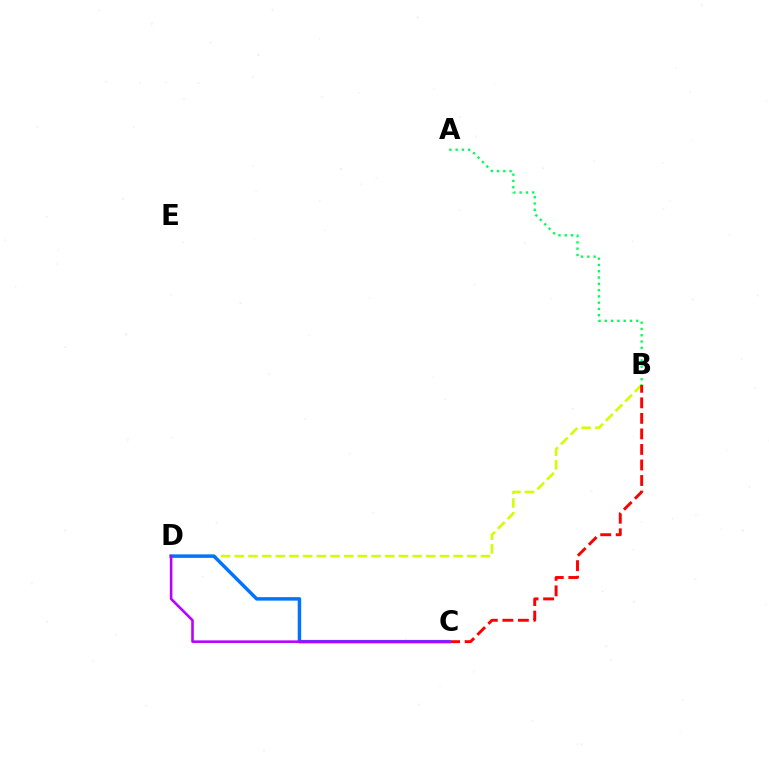{('B', 'D'): [{'color': '#d1ff00', 'line_style': 'dashed', 'thickness': 1.86}], ('B', 'C'): [{'color': '#ff0000', 'line_style': 'dashed', 'thickness': 2.11}], ('A', 'B'): [{'color': '#00ff5c', 'line_style': 'dotted', 'thickness': 1.71}], ('C', 'D'): [{'color': '#0074ff', 'line_style': 'solid', 'thickness': 2.49}, {'color': '#b900ff', 'line_style': 'solid', 'thickness': 1.86}]}